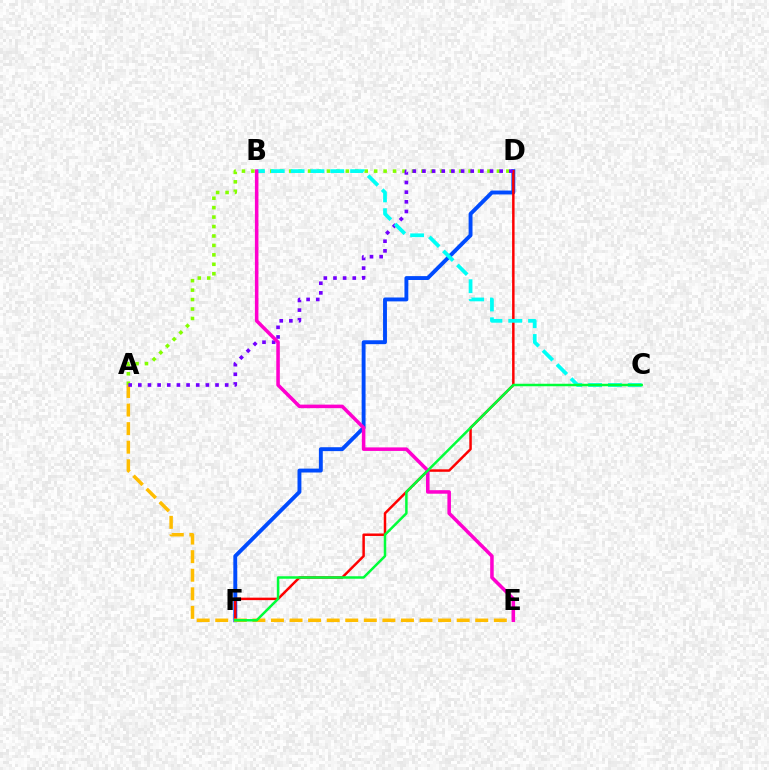{('D', 'F'): [{'color': '#004bff', 'line_style': 'solid', 'thickness': 2.8}, {'color': '#ff0000', 'line_style': 'solid', 'thickness': 1.79}], ('A', 'D'): [{'color': '#84ff00', 'line_style': 'dotted', 'thickness': 2.57}, {'color': '#7200ff', 'line_style': 'dotted', 'thickness': 2.62}], ('A', 'E'): [{'color': '#ffbd00', 'line_style': 'dashed', 'thickness': 2.52}], ('B', 'C'): [{'color': '#00fff6', 'line_style': 'dashed', 'thickness': 2.69}], ('B', 'E'): [{'color': '#ff00cf', 'line_style': 'solid', 'thickness': 2.55}], ('C', 'F'): [{'color': '#00ff39', 'line_style': 'solid', 'thickness': 1.79}]}